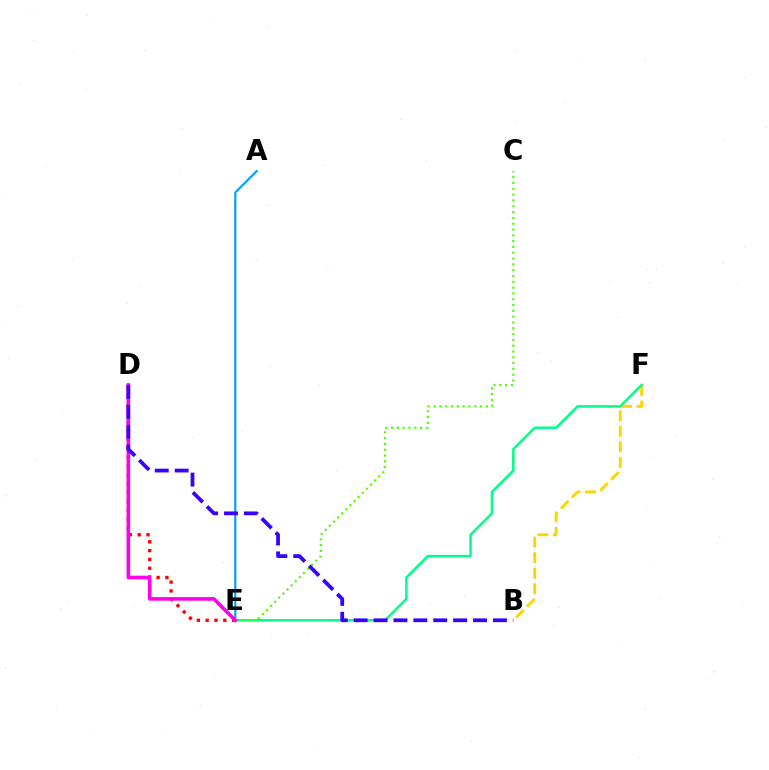{('A', 'E'): [{'color': '#009eff', 'line_style': 'solid', 'thickness': 1.54}], ('B', 'F'): [{'color': '#ffd500', 'line_style': 'dashed', 'thickness': 2.12}], ('D', 'E'): [{'color': '#ff0000', 'line_style': 'dotted', 'thickness': 2.39}, {'color': '#ff00ed', 'line_style': 'solid', 'thickness': 2.6}], ('E', 'F'): [{'color': '#00ff86', 'line_style': 'solid', 'thickness': 1.81}], ('C', 'E'): [{'color': '#4fff00', 'line_style': 'dotted', 'thickness': 1.58}], ('B', 'D'): [{'color': '#3700ff', 'line_style': 'dashed', 'thickness': 2.7}]}